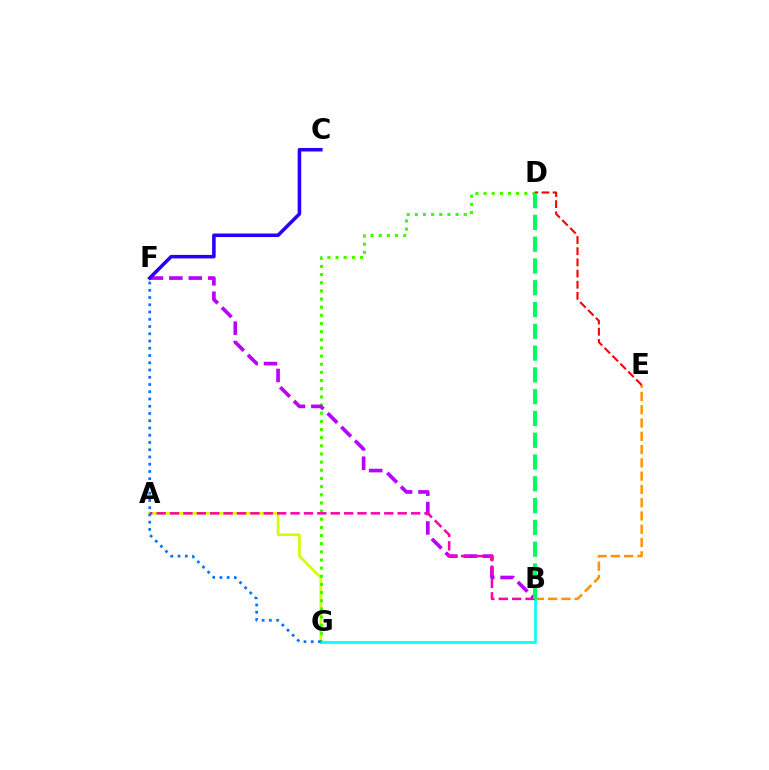{('B', 'E'): [{'color': '#ff9400', 'line_style': 'dashed', 'thickness': 1.8}], ('A', 'G'): [{'color': '#d1ff00', 'line_style': 'solid', 'thickness': 1.93}], ('D', 'G'): [{'color': '#3dff00', 'line_style': 'dotted', 'thickness': 2.22}], ('B', 'F'): [{'color': '#b900ff', 'line_style': 'dashed', 'thickness': 2.63}], ('B', 'G'): [{'color': '#00fff6', 'line_style': 'solid', 'thickness': 1.93}], ('D', 'E'): [{'color': '#ff0000', 'line_style': 'dashed', 'thickness': 1.52}], ('A', 'B'): [{'color': '#ff00ac', 'line_style': 'dashed', 'thickness': 1.82}], ('F', 'G'): [{'color': '#0074ff', 'line_style': 'dotted', 'thickness': 1.97}], ('B', 'D'): [{'color': '#00ff5c', 'line_style': 'dashed', 'thickness': 2.96}], ('C', 'F'): [{'color': '#2500ff', 'line_style': 'solid', 'thickness': 2.55}]}